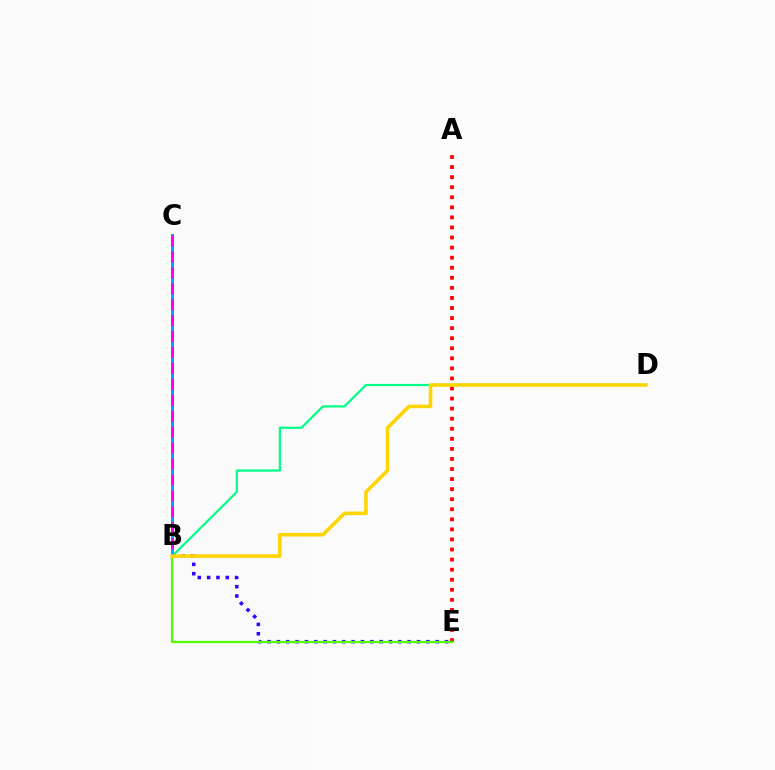{('A', 'E'): [{'color': '#ff0000', 'line_style': 'dotted', 'thickness': 2.73}], ('B', 'C'): [{'color': '#009eff', 'line_style': 'solid', 'thickness': 2.09}, {'color': '#ff00ed', 'line_style': 'dashed', 'thickness': 2.16}], ('B', 'E'): [{'color': '#3700ff', 'line_style': 'dotted', 'thickness': 2.54}, {'color': '#4fff00', 'line_style': 'solid', 'thickness': 1.59}], ('B', 'D'): [{'color': '#00ff86', 'line_style': 'solid', 'thickness': 1.59}, {'color': '#ffd500', 'line_style': 'solid', 'thickness': 2.58}]}